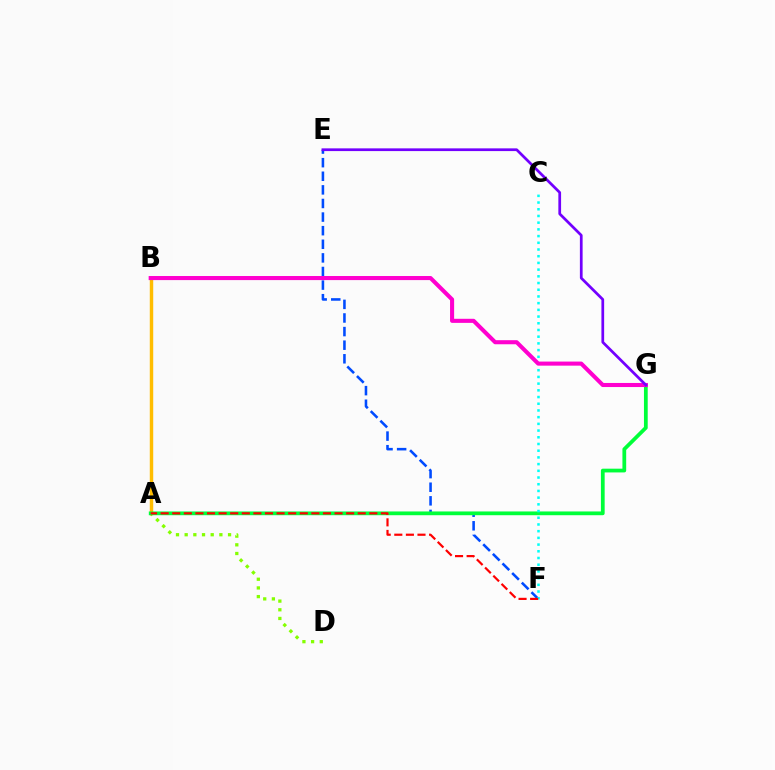{('A', 'D'): [{'color': '#84ff00', 'line_style': 'dotted', 'thickness': 2.36}], ('A', 'B'): [{'color': '#ffbd00', 'line_style': 'solid', 'thickness': 2.48}], ('E', 'F'): [{'color': '#004bff', 'line_style': 'dashed', 'thickness': 1.85}], ('A', 'G'): [{'color': '#00ff39', 'line_style': 'solid', 'thickness': 2.7}], ('C', 'F'): [{'color': '#00fff6', 'line_style': 'dotted', 'thickness': 1.82}], ('B', 'G'): [{'color': '#ff00cf', 'line_style': 'solid', 'thickness': 2.93}], ('E', 'G'): [{'color': '#7200ff', 'line_style': 'solid', 'thickness': 1.96}], ('A', 'F'): [{'color': '#ff0000', 'line_style': 'dashed', 'thickness': 1.57}]}